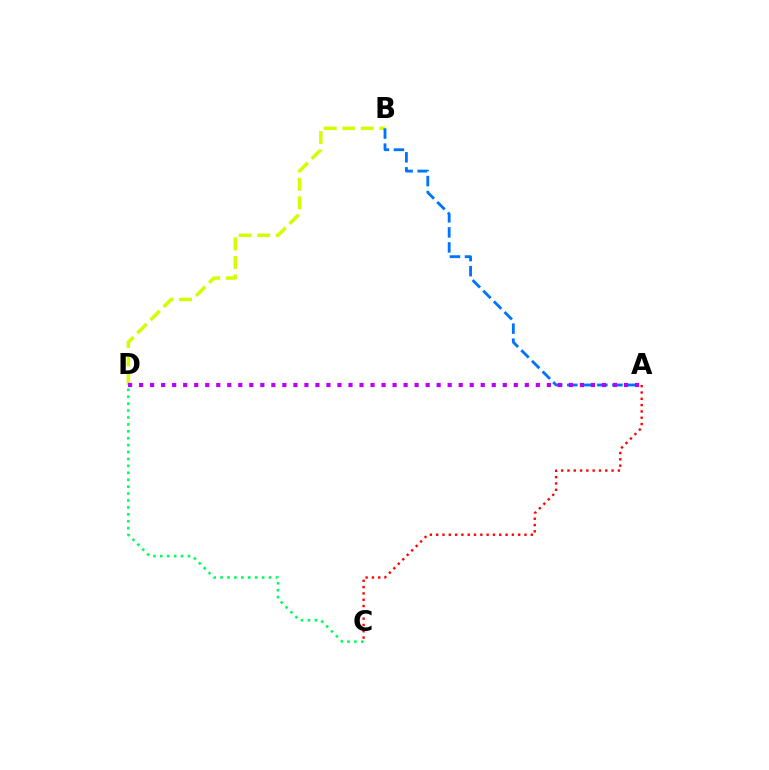{('A', 'C'): [{'color': '#ff0000', 'line_style': 'dotted', 'thickness': 1.71}], ('B', 'D'): [{'color': '#d1ff00', 'line_style': 'dashed', 'thickness': 2.52}], ('C', 'D'): [{'color': '#00ff5c', 'line_style': 'dotted', 'thickness': 1.88}], ('A', 'B'): [{'color': '#0074ff', 'line_style': 'dashed', 'thickness': 2.04}], ('A', 'D'): [{'color': '#b900ff', 'line_style': 'dotted', 'thickness': 2.99}]}